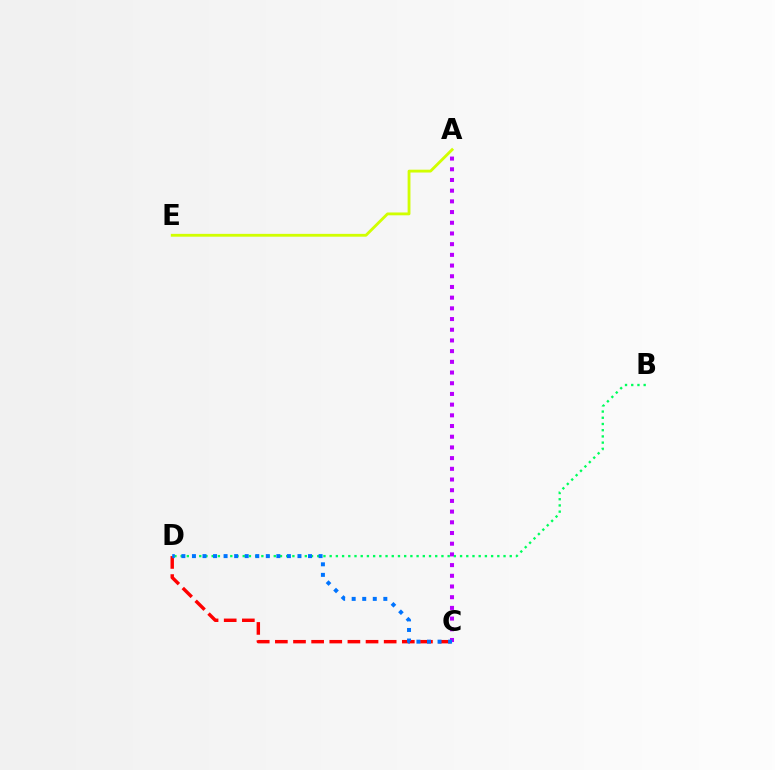{('B', 'D'): [{'color': '#00ff5c', 'line_style': 'dotted', 'thickness': 1.69}], ('A', 'C'): [{'color': '#b900ff', 'line_style': 'dotted', 'thickness': 2.91}], ('C', 'D'): [{'color': '#ff0000', 'line_style': 'dashed', 'thickness': 2.46}, {'color': '#0074ff', 'line_style': 'dotted', 'thickness': 2.87}], ('A', 'E'): [{'color': '#d1ff00', 'line_style': 'solid', 'thickness': 2.04}]}